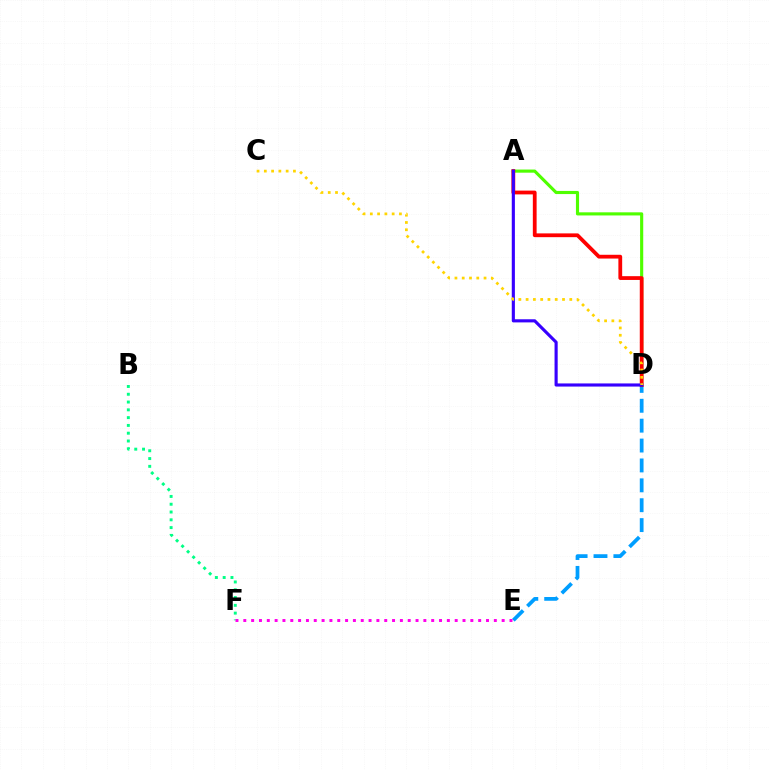{('B', 'F'): [{'color': '#00ff86', 'line_style': 'dotted', 'thickness': 2.12}], ('D', 'E'): [{'color': '#009eff', 'line_style': 'dashed', 'thickness': 2.7}], ('A', 'D'): [{'color': '#4fff00', 'line_style': 'solid', 'thickness': 2.25}, {'color': '#ff0000', 'line_style': 'solid', 'thickness': 2.72}, {'color': '#3700ff', 'line_style': 'solid', 'thickness': 2.25}], ('C', 'D'): [{'color': '#ffd500', 'line_style': 'dotted', 'thickness': 1.98}], ('E', 'F'): [{'color': '#ff00ed', 'line_style': 'dotted', 'thickness': 2.13}]}